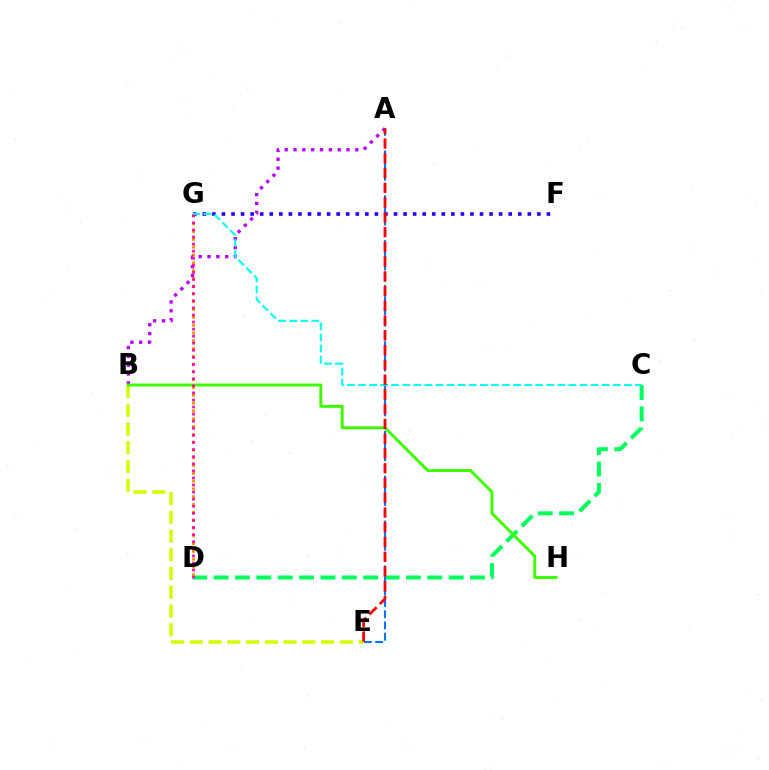{('B', 'E'): [{'color': '#d1ff00', 'line_style': 'dashed', 'thickness': 2.55}], ('D', 'G'): [{'color': '#ff9400', 'line_style': 'dotted', 'thickness': 2.12}, {'color': '#ff00ac', 'line_style': 'dotted', 'thickness': 1.93}], ('F', 'G'): [{'color': '#2500ff', 'line_style': 'dotted', 'thickness': 2.6}], ('A', 'B'): [{'color': '#b900ff', 'line_style': 'dotted', 'thickness': 2.4}], ('C', 'G'): [{'color': '#00fff6', 'line_style': 'dashed', 'thickness': 1.5}], ('C', 'D'): [{'color': '#00ff5c', 'line_style': 'dashed', 'thickness': 2.9}], ('B', 'H'): [{'color': '#3dff00', 'line_style': 'solid', 'thickness': 2.11}], ('A', 'E'): [{'color': '#0074ff', 'line_style': 'dashed', 'thickness': 1.52}, {'color': '#ff0000', 'line_style': 'dashed', 'thickness': 2.01}]}